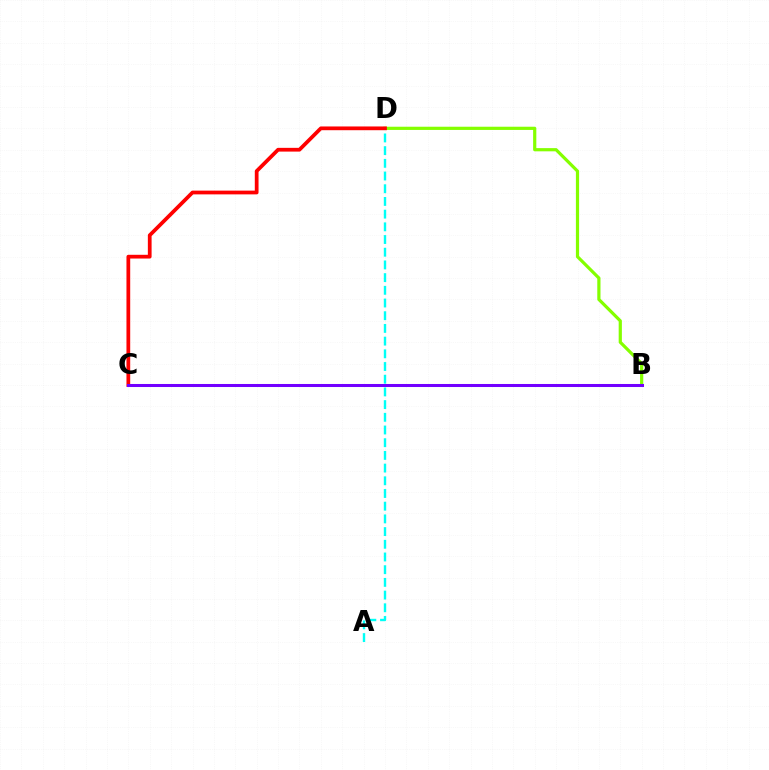{('B', 'D'): [{'color': '#84ff00', 'line_style': 'solid', 'thickness': 2.31}], ('A', 'D'): [{'color': '#00fff6', 'line_style': 'dashed', 'thickness': 1.73}], ('C', 'D'): [{'color': '#ff0000', 'line_style': 'solid', 'thickness': 2.7}], ('B', 'C'): [{'color': '#7200ff', 'line_style': 'solid', 'thickness': 2.18}]}